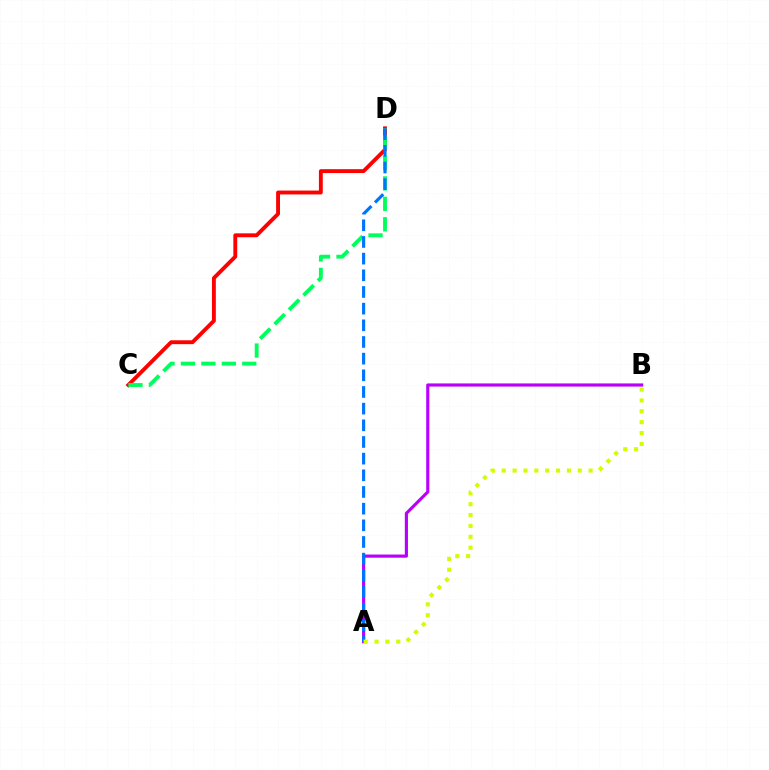{('C', 'D'): [{'color': '#ff0000', 'line_style': 'solid', 'thickness': 2.79}, {'color': '#00ff5c', 'line_style': 'dashed', 'thickness': 2.78}], ('A', 'B'): [{'color': '#b900ff', 'line_style': 'solid', 'thickness': 2.27}, {'color': '#d1ff00', 'line_style': 'dotted', 'thickness': 2.95}], ('A', 'D'): [{'color': '#0074ff', 'line_style': 'dashed', 'thickness': 2.26}]}